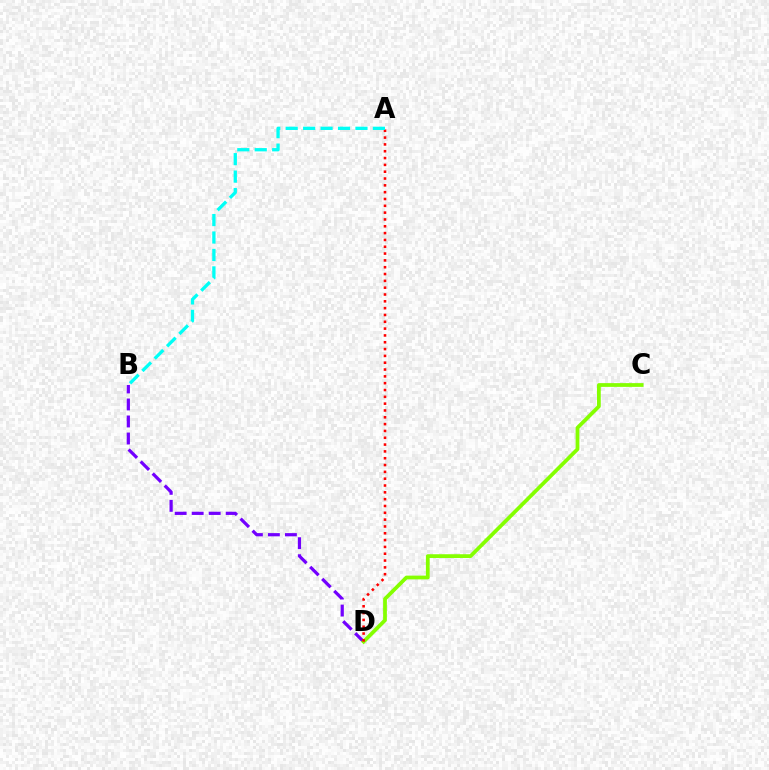{('B', 'D'): [{'color': '#7200ff', 'line_style': 'dashed', 'thickness': 2.31}], ('C', 'D'): [{'color': '#84ff00', 'line_style': 'solid', 'thickness': 2.7}], ('A', 'D'): [{'color': '#ff0000', 'line_style': 'dotted', 'thickness': 1.85}], ('A', 'B'): [{'color': '#00fff6', 'line_style': 'dashed', 'thickness': 2.37}]}